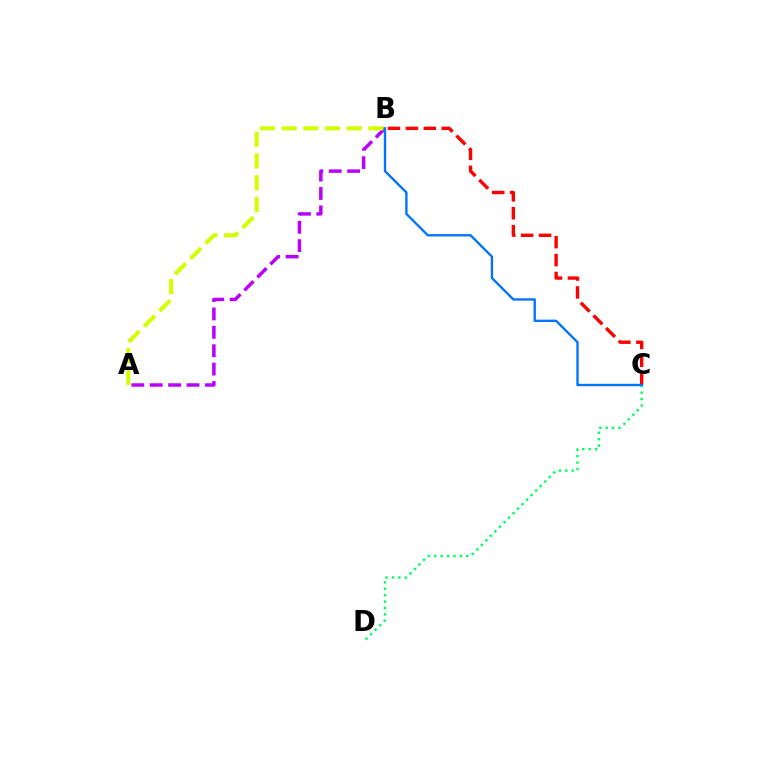{('C', 'D'): [{'color': '#00ff5c', 'line_style': 'dotted', 'thickness': 1.74}], ('A', 'B'): [{'color': '#b900ff', 'line_style': 'dashed', 'thickness': 2.5}, {'color': '#d1ff00', 'line_style': 'dashed', 'thickness': 2.95}], ('B', 'C'): [{'color': '#ff0000', 'line_style': 'dashed', 'thickness': 2.43}, {'color': '#0074ff', 'line_style': 'solid', 'thickness': 1.7}]}